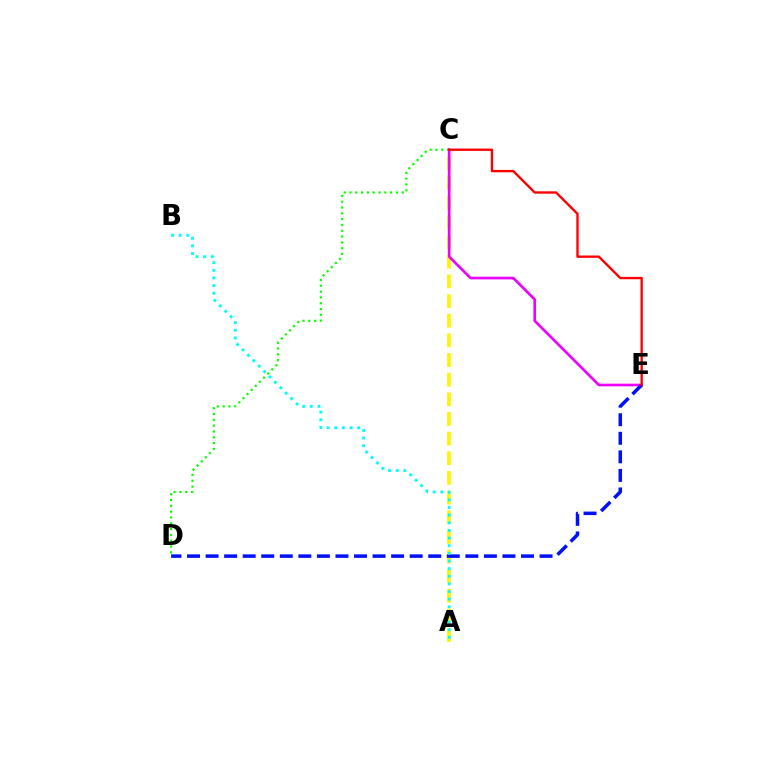{('A', 'C'): [{'color': '#fcf500', 'line_style': 'dashed', 'thickness': 2.67}], ('C', 'D'): [{'color': '#08ff00', 'line_style': 'dotted', 'thickness': 1.58}], ('C', 'E'): [{'color': '#ee00ff', 'line_style': 'solid', 'thickness': 1.91}, {'color': '#ff0000', 'line_style': 'solid', 'thickness': 1.7}], ('D', 'E'): [{'color': '#0010ff', 'line_style': 'dashed', 'thickness': 2.52}], ('A', 'B'): [{'color': '#00fff6', 'line_style': 'dotted', 'thickness': 2.08}]}